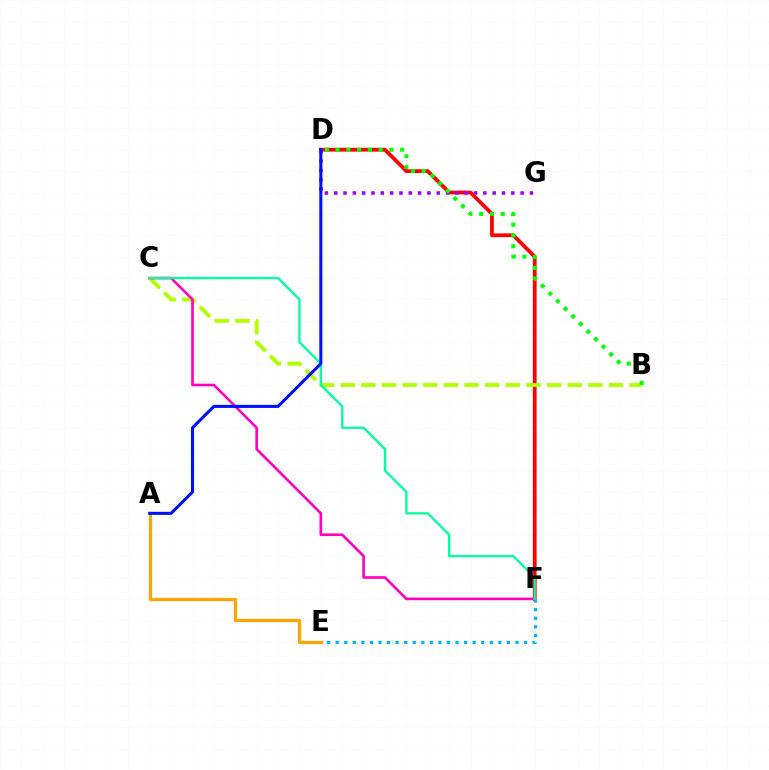{('D', 'F'): [{'color': '#ff0000', 'line_style': 'solid', 'thickness': 2.74}], ('E', 'F'): [{'color': '#00b5ff', 'line_style': 'dotted', 'thickness': 2.33}], ('B', 'C'): [{'color': '#b3ff00', 'line_style': 'dashed', 'thickness': 2.8}], ('C', 'F'): [{'color': '#ff00bd', 'line_style': 'solid', 'thickness': 1.9}, {'color': '#00ff9d', 'line_style': 'solid', 'thickness': 1.65}], ('D', 'G'): [{'color': '#9b00ff', 'line_style': 'dotted', 'thickness': 2.53}], ('B', 'D'): [{'color': '#08ff00', 'line_style': 'dotted', 'thickness': 2.92}], ('A', 'E'): [{'color': '#ffa500', 'line_style': 'solid', 'thickness': 2.31}], ('A', 'D'): [{'color': '#0010ff', 'line_style': 'solid', 'thickness': 2.21}]}